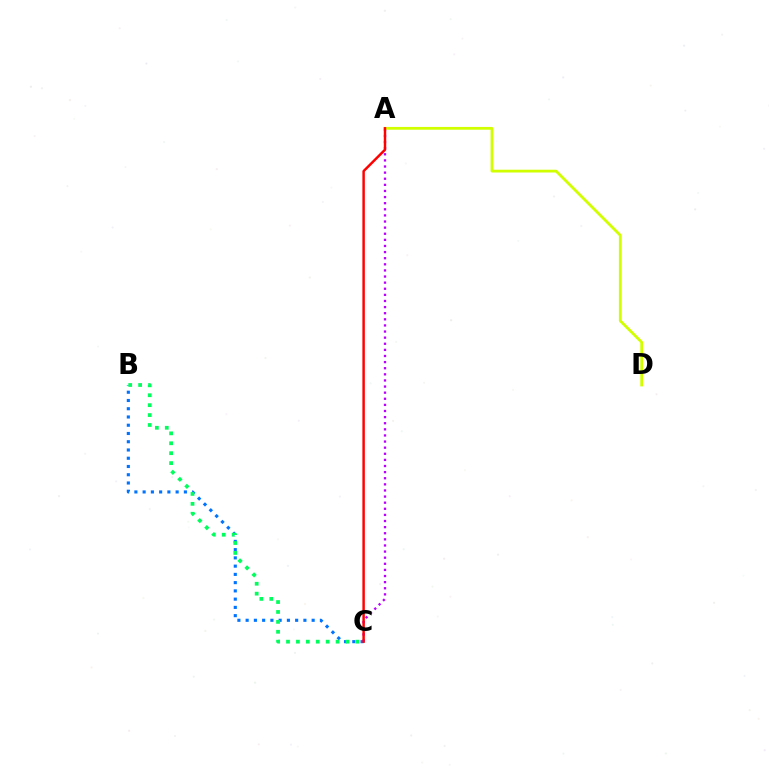{('B', 'C'): [{'color': '#0074ff', 'line_style': 'dotted', 'thickness': 2.24}, {'color': '#00ff5c', 'line_style': 'dotted', 'thickness': 2.69}], ('A', 'C'): [{'color': '#b900ff', 'line_style': 'dotted', 'thickness': 1.66}, {'color': '#ff0000', 'line_style': 'solid', 'thickness': 1.77}], ('A', 'D'): [{'color': '#d1ff00', 'line_style': 'solid', 'thickness': 2.01}]}